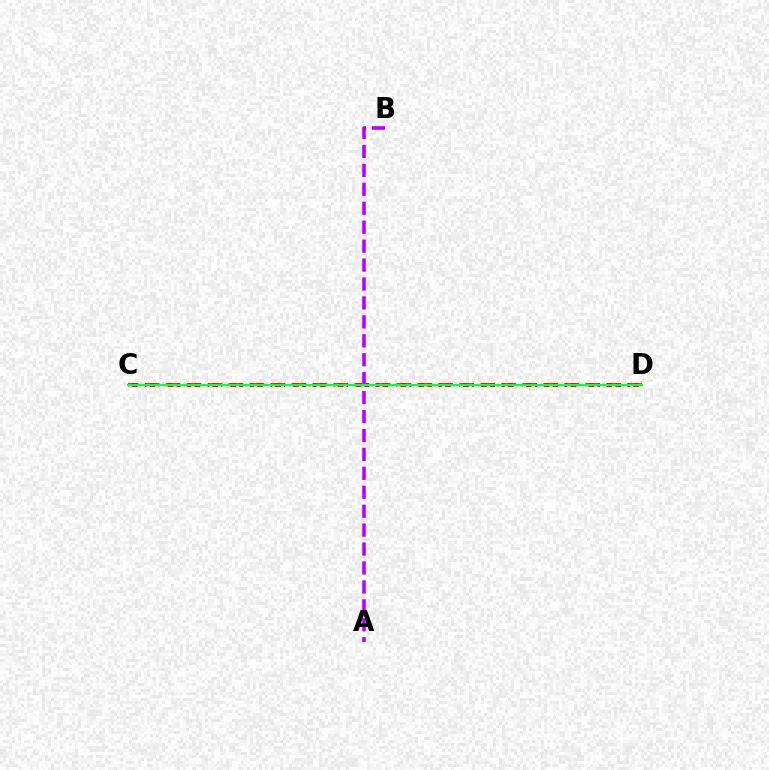{('C', 'D'): [{'color': '#0074ff', 'line_style': 'dotted', 'thickness': 1.53}, {'color': '#ff0000', 'line_style': 'dashed', 'thickness': 2.85}, {'color': '#d1ff00', 'line_style': 'dotted', 'thickness': 2.43}, {'color': '#00ff5c', 'line_style': 'solid', 'thickness': 1.53}], ('A', 'B'): [{'color': '#b900ff', 'line_style': 'dashed', 'thickness': 2.57}]}